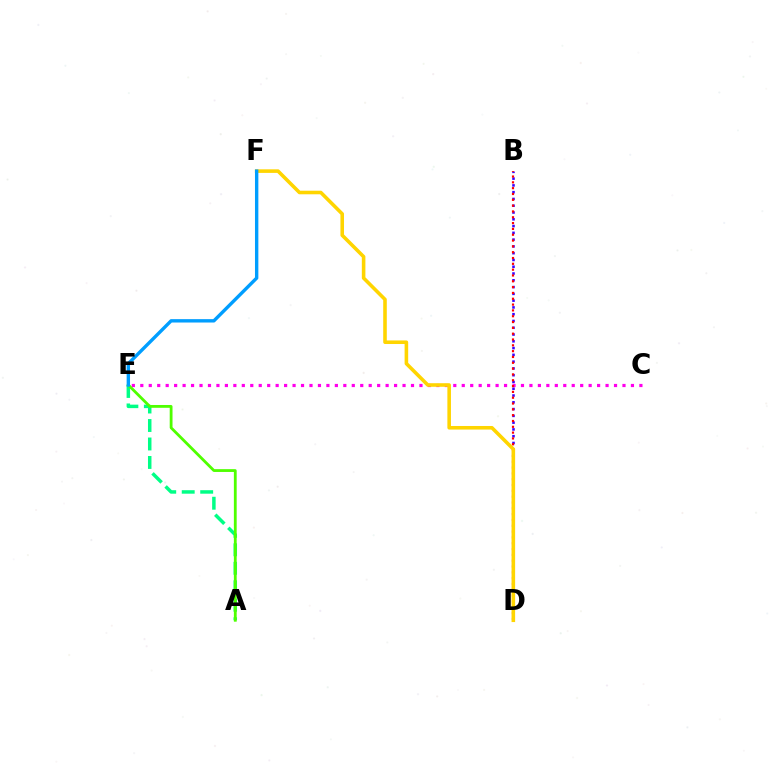{('A', 'E'): [{'color': '#00ff86', 'line_style': 'dashed', 'thickness': 2.51}, {'color': '#4fff00', 'line_style': 'solid', 'thickness': 2.02}], ('B', 'D'): [{'color': '#3700ff', 'line_style': 'dotted', 'thickness': 1.84}, {'color': '#ff0000', 'line_style': 'dotted', 'thickness': 1.58}], ('C', 'E'): [{'color': '#ff00ed', 'line_style': 'dotted', 'thickness': 2.3}], ('D', 'F'): [{'color': '#ffd500', 'line_style': 'solid', 'thickness': 2.58}], ('E', 'F'): [{'color': '#009eff', 'line_style': 'solid', 'thickness': 2.43}]}